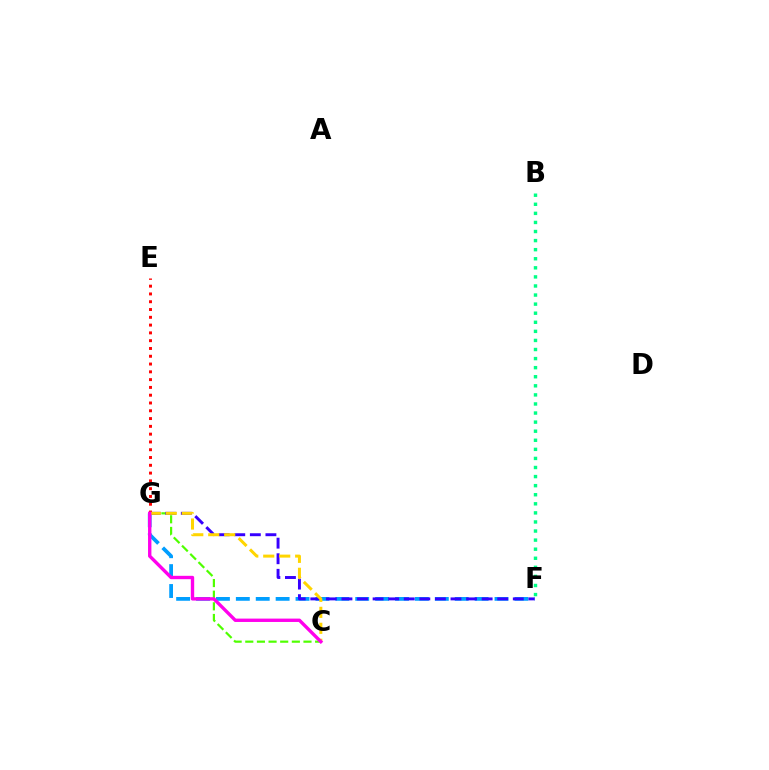{('C', 'G'): [{'color': '#4fff00', 'line_style': 'dashed', 'thickness': 1.58}, {'color': '#ffd500', 'line_style': 'dashed', 'thickness': 2.17}, {'color': '#ff00ed', 'line_style': 'solid', 'thickness': 2.42}], ('F', 'G'): [{'color': '#009eff', 'line_style': 'dashed', 'thickness': 2.7}, {'color': '#3700ff', 'line_style': 'dashed', 'thickness': 2.12}], ('B', 'F'): [{'color': '#00ff86', 'line_style': 'dotted', 'thickness': 2.47}], ('E', 'G'): [{'color': '#ff0000', 'line_style': 'dotted', 'thickness': 2.12}]}